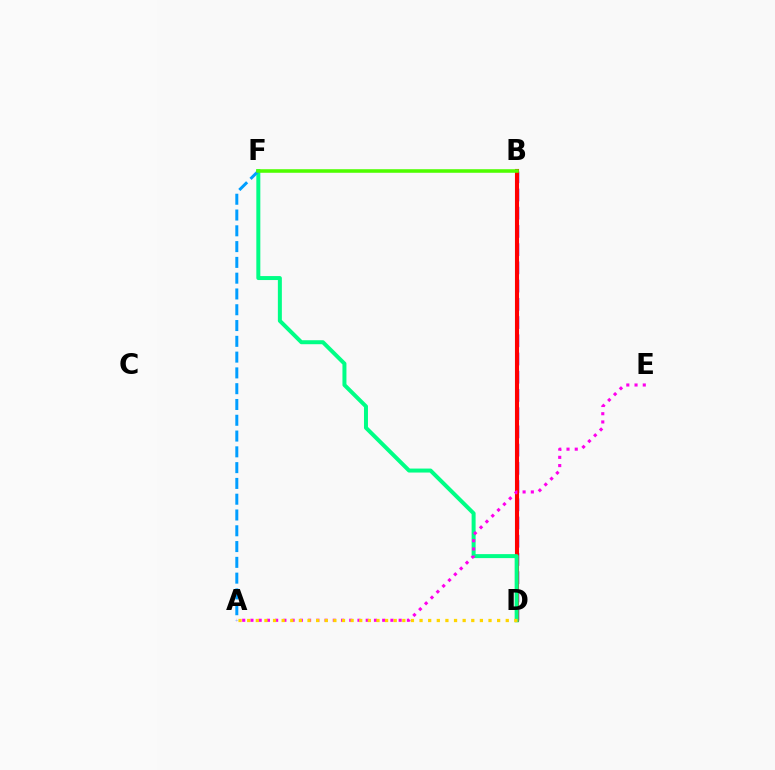{('B', 'D'): [{'color': '#3700ff', 'line_style': 'dashed', 'thickness': 2.48}, {'color': '#ff0000', 'line_style': 'solid', 'thickness': 2.94}], ('D', 'F'): [{'color': '#00ff86', 'line_style': 'solid', 'thickness': 2.87}], ('A', 'E'): [{'color': '#ff00ed', 'line_style': 'dotted', 'thickness': 2.24}], ('A', 'F'): [{'color': '#009eff', 'line_style': 'dashed', 'thickness': 2.14}], ('B', 'F'): [{'color': '#4fff00', 'line_style': 'solid', 'thickness': 2.56}], ('A', 'D'): [{'color': '#ffd500', 'line_style': 'dotted', 'thickness': 2.34}]}